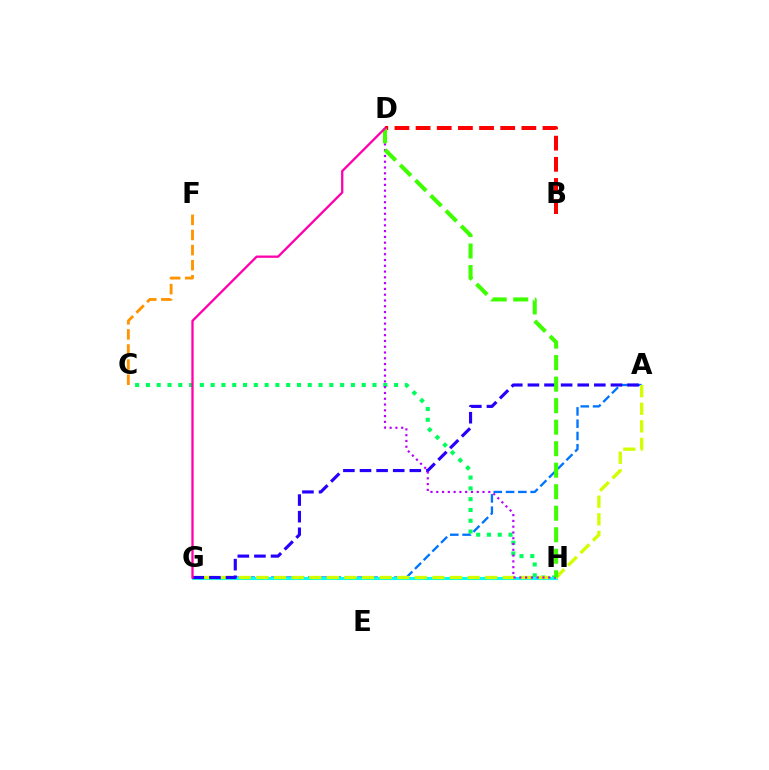{('C', 'H'): [{'color': '#00ff5c', 'line_style': 'dotted', 'thickness': 2.93}], ('A', 'G'): [{'color': '#0074ff', 'line_style': 'dashed', 'thickness': 1.67}, {'color': '#d1ff00', 'line_style': 'dashed', 'thickness': 2.39}, {'color': '#2500ff', 'line_style': 'dashed', 'thickness': 2.26}], ('C', 'F'): [{'color': '#ff9400', 'line_style': 'dashed', 'thickness': 2.05}], ('G', 'H'): [{'color': '#00fff6', 'line_style': 'solid', 'thickness': 2.22}], ('D', 'H'): [{'color': '#b900ff', 'line_style': 'dotted', 'thickness': 1.57}, {'color': '#3dff00', 'line_style': 'dashed', 'thickness': 2.92}], ('B', 'D'): [{'color': '#ff0000', 'line_style': 'dashed', 'thickness': 2.87}], ('D', 'G'): [{'color': '#ff00ac', 'line_style': 'solid', 'thickness': 1.65}]}